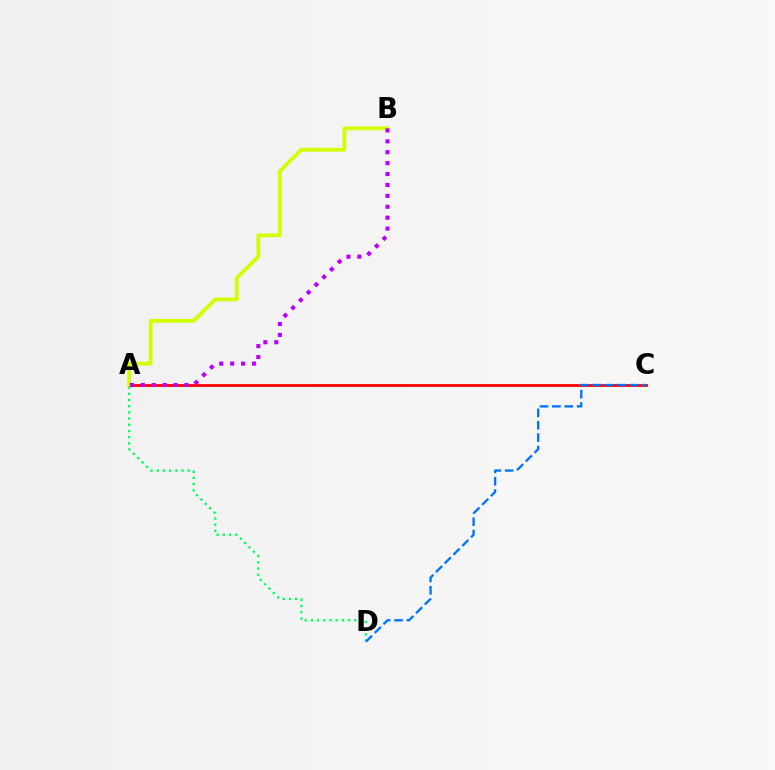{('A', 'D'): [{'color': '#00ff5c', 'line_style': 'dotted', 'thickness': 1.68}], ('A', 'C'): [{'color': '#ff0000', 'line_style': 'solid', 'thickness': 2.02}], ('A', 'B'): [{'color': '#d1ff00', 'line_style': 'solid', 'thickness': 2.74}, {'color': '#b900ff', 'line_style': 'dotted', 'thickness': 2.96}], ('C', 'D'): [{'color': '#0074ff', 'line_style': 'dashed', 'thickness': 1.68}]}